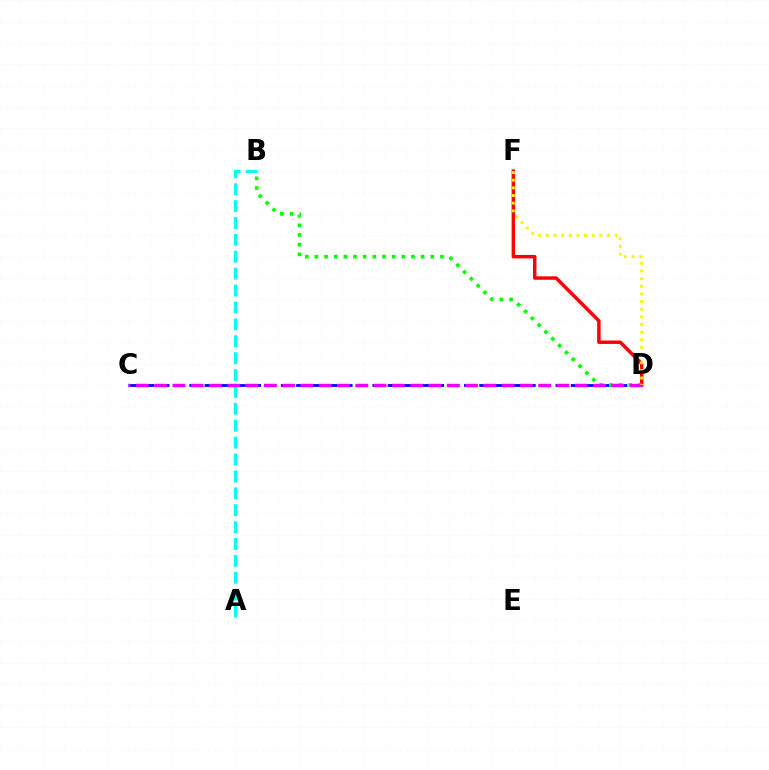{('C', 'D'): [{'color': '#0010ff', 'line_style': 'dashed', 'thickness': 2.07}, {'color': '#ee00ff', 'line_style': 'dashed', 'thickness': 2.48}], ('D', 'F'): [{'color': '#ff0000', 'line_style': 'solid', 'thickness': 2.48}, {'color': '#fcf500', 'line_style': 'dotted', 'thickness': 2.08}], ('B', 'D'): [{'color': '#08ff00', 'line_style': 'dotted', 'thickness': 2.62}], ('A', 'B'): [{'color': '#00fff6', 'line_style': 'dashed', 'thickness': 2.3}]}